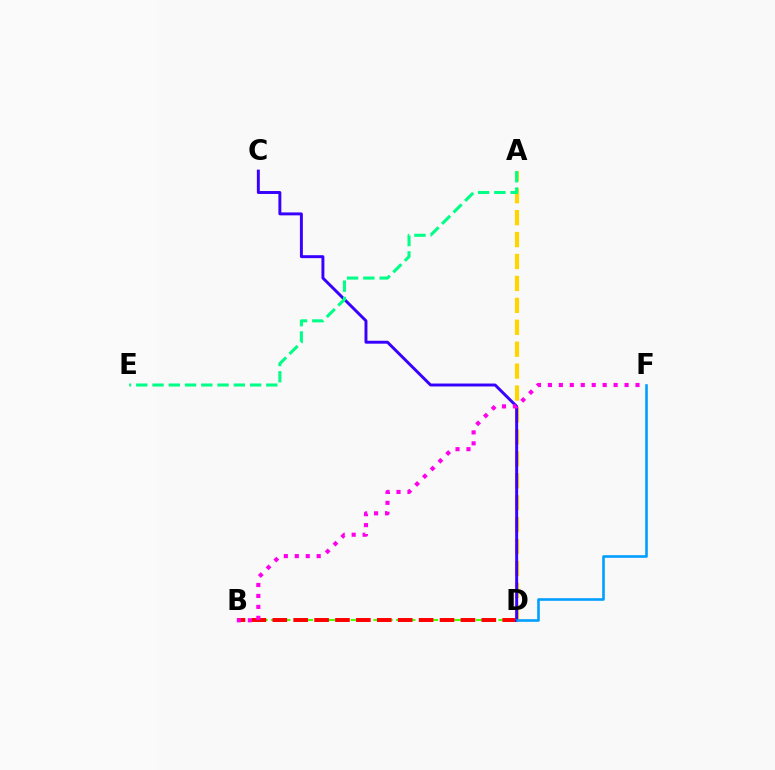{('B', 'D'): [{'color': '#4fff00', 'line_style': 'dashed', 'thickness': 1.54}, {'color': '#ff0000', 'line_style': 'dashed', 'thickness': 2.84}], ('A', 'D'): [{'color': '#ffd500', 'line_style': 'dashed', 'thickness': 2.98}], ('C', 'D'): [{'color': '#3700ff', 'line_style': 'solid', 'thickness': 2.11}], ('A', 'E'): [{'color': '#00ff86', 'line_style': 'dashed', 'thickness': 2.21}], ('D', 'F'): [{'color': '#009eff', 'line_style': 'solid', 'thickness': 1.86}], ('B', 'F'): [{'color': '#ff00ed', 'line_style': 'dotted', 'thickness': 2.98}]}